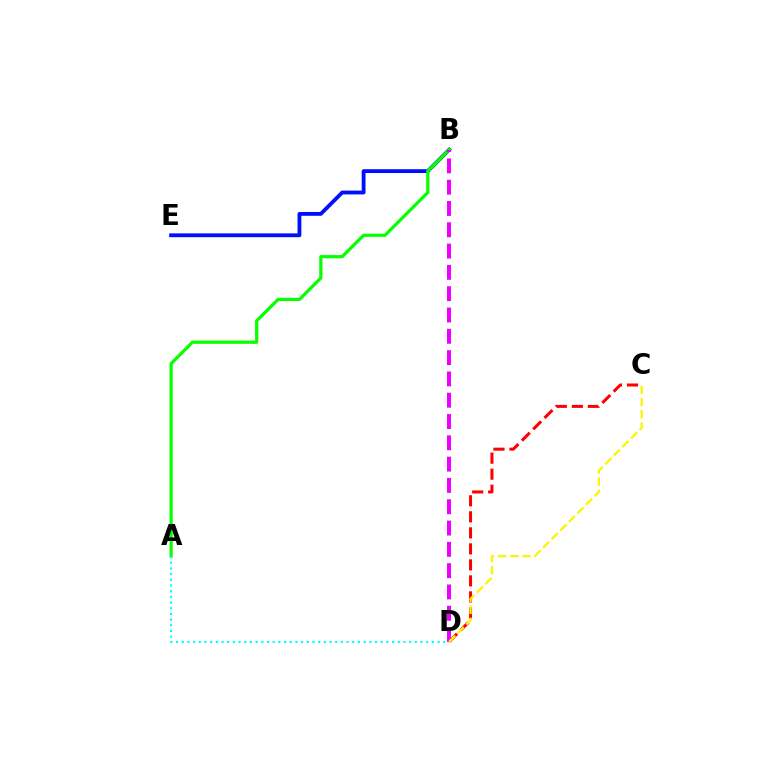{('B', 'E'): [{'color': '#0010ff', 'line_style': 'solid', 'thickness': 2.75}], ('C', 'D'): [{'color': '#ff0000', 'line_style': 'dashed', 'thickness': 2.18}, {'color': '#fcf500', 'line_style': 'dashed', 'thickness': 1.65}], ('A', 'B'): [{'color': '#08ff00', 'line_style': 'solid', 'thickness': 2.32}], ('A', 'D'): [{'color': '#00fff6', 'line_style': 'dotted', 'thickness': 1.54}], ('B', 'D'): [{'color': '#ee00ff', 'line_style': 'dashed', 'thickness': 2.89}]}